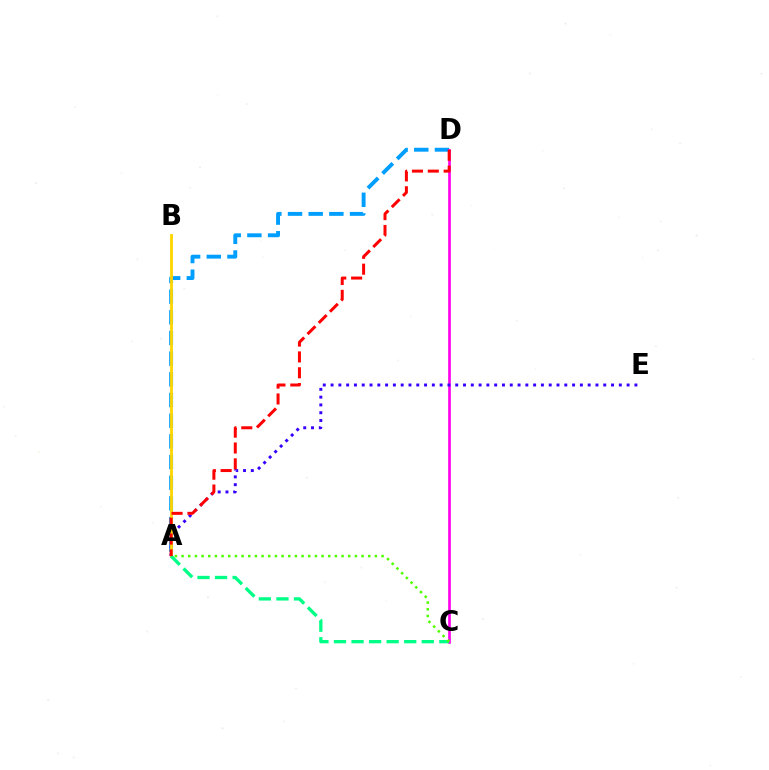{('A', 'D'): [{'color': '#009eff', 'line_style': 'dashed', 'thickness': 2.81}, {'color': '#ff0000', 'line_style': 'dashed', 'thickness': 2.15}], ('C', 'D'): [{'color': '#ff00ed', 'line_style': 'solid', 'thickness': 1.92}], ('A', 'E'): [{'color': '#3700ff', 'line_style': 'dotted', 'thickness': 2.12}], ('A', 'B'): [{'color': '#ffd500', 'line_style': 'solid', 'thickness': 2.03}], ('A', 'C'): [{'color': '#00ff86', 'line_style': 'dashed', 'thickness': 2.39}, {'color': '#4fff00', 'line_style': 'dotted', 'thickness': 1.81}]}